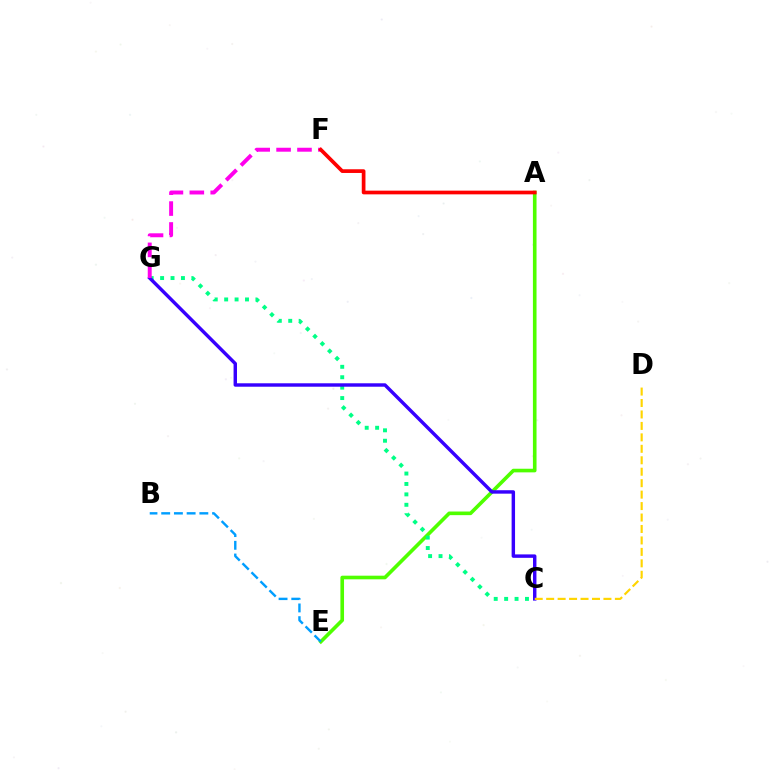{('A', 'E'): [{'color': '#4fff00', 'line_style': 'solid', 'thickness': 2.61}], ('C', 'G'): [{'color': '#00ff86', 'line_style': 'dotted', 'thickness': 2.83}, {'color': '#3700ff', 'line_style': 'solid', 'thickness': 2.47}], ('F', 'G'): [{'color': '#ff00ed', 'line_style': 'dashed', 'thickness': 2.84}], ('B', 'E'): [{'color': '#009eff', 'line_style': 'dashed', 'thickness': 1.73}], ('C', 'D'): [{'color': '#ffd500', 'line_style': 'dashed', 'thickness': 1.56}], ('A', 'F'): [{'color': '#ff0000', 'line_style': 'solid', 'thickness': 2.67}]}